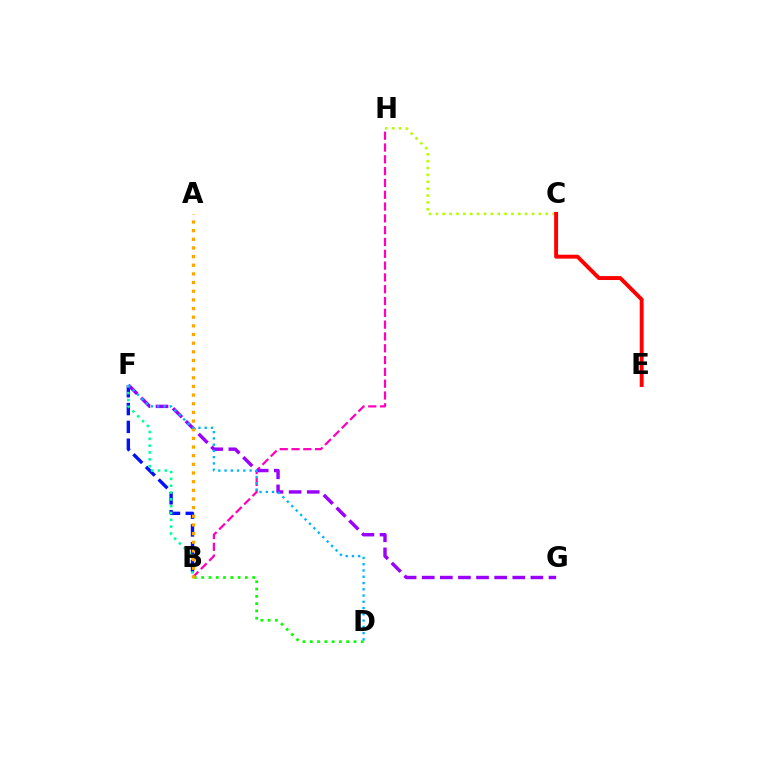{('B', 'F'): [{'color': '#0010ff', 'line_style': 'dashed', 'thickness': 2.42}, {'color': '#00ff9d', 'line_style': 'dotted', 'thickness': 1.85}], ('C', 'H'): [{'color': '#b3ff00', 'line_style': 'dotted', 'thickness': 1.87}], ('C', 'E'): [{'color': '#ff0000', 'line_style': 'solid', 'thickness': 2.82}], ('B', 'D'): [{'color': '#08ff00', 'line_style': 'dotted', 'thickness': 1.98}], ('B', 'H'): [{'color': '#ff00bd', 'line_style': 'dashed', 'thickness': 1.6}], ('F', 'G'): [{'color': '#9b00ff', 'line_style': 'dashed', 'thickness': 2.46}], ('A', 'B'): [{'color': '#ffa500', 'line_style': 'dotted', 'thickness': 2.35}], ('D', 'F'): [{'color': '#00b5ff', 'line_style': 'dotted', 'thickness': 1.7}]}